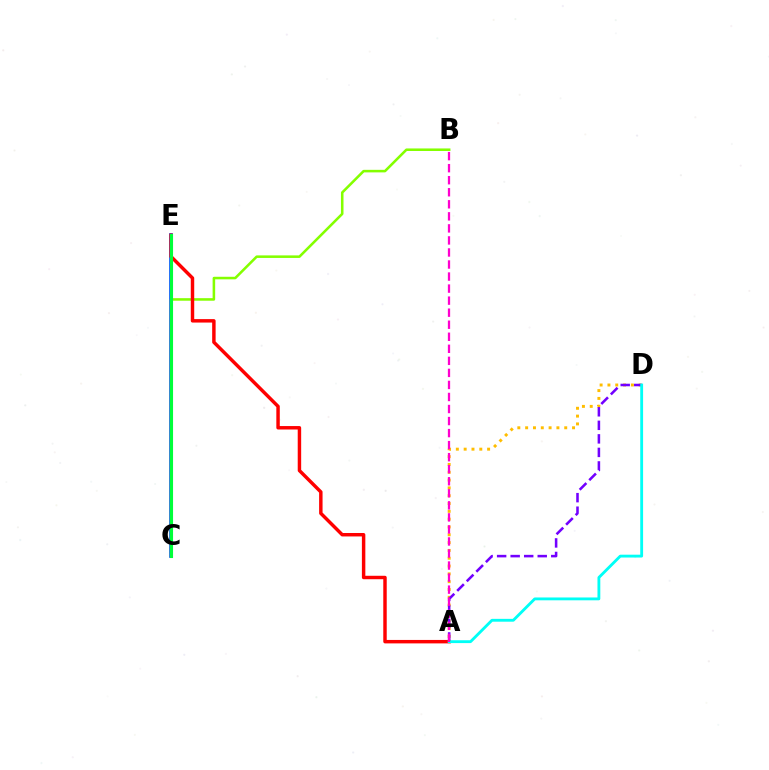{('C', 'E'): [{'color': '#004bff', 'line_style': 'solid', 'thickness': 2.63}, {'color': '#00ff39', 'line_style': 'solid', 'thickness': 2.24}], ('A', 'D'): [{'color': '#ffbd00', 'line_style': 'dotted', 'thickness': 2.12}, {'color': '#7200ff', 'line_style': 'dashed', 'thickness': 1.84}, {'color': '#00fff6', 'line_style': 'solid', 'thickness': 2.05}], ('B', 'C'): [{'color': '#84ff00', 'line_style': 'solid', 'thickness': 1.84}], ('A', 'E'): [{'color': '#ff0000', 'line_style': 'solid', 'thickness': 2.48}], ('A', 'B'): [{'color': '#ff00cf', 'line_style': 'dashed', 'thickness': 1.64}]}